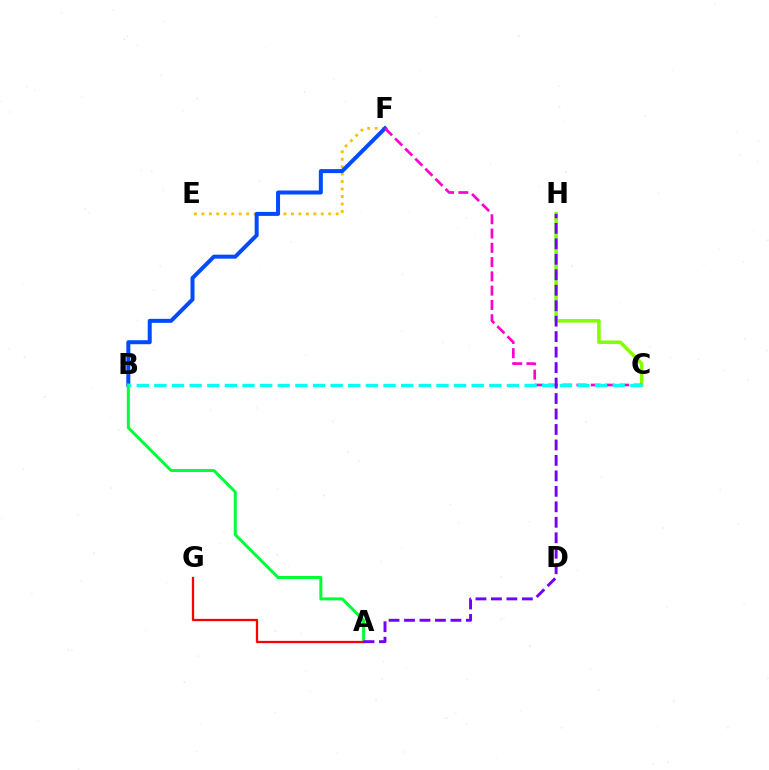{('E', 'F'): [{'color': '#ffbd00', 'line_style': 'dotted', 'thickness': 2.03}], ('B', 'F'): [{'color': '#004bff', 'line_style': 'solid', 'thickness': 2.88}], ('A', 'B'): [{'color': '#00ff39', 'line_style': 'solid', 'thickness': 2.16}], ('C', 'H'): [{'color': '#84ff00', 'line_style': 'solid', 'thickness': 2.54}], ('C', 'F'): [{'color': '#ff00cf', 'line_style': 'dashed', 'thickness': 1.94}], ('A', 'G'): [{'color': '#ff0000', 'line_style': 'solid', 'thickness': 1.64}], ('A', 'H'): [{'color': '#7200ff', 'line_style': 'dashed', 'thickness': 2.1}], ('B', 'C'): [{'color': '#00fff6', 'line_style': 'dashed', 'thickness': 2.39}]}